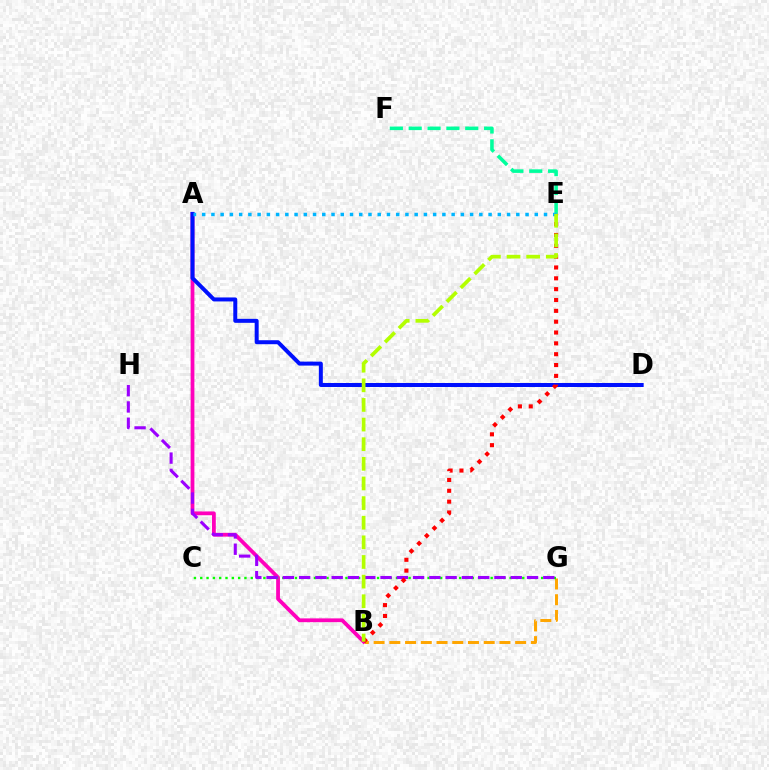{('B', 'G'): [{'color': '#ffa500', 'line_style': 'dashed', 'thickness': 2.14}], ('E', 'F'): [{'color': '#00ff9d', 'line_style': 'dashed', 'thickness': 2.56}], ('A', 'B'): [{'color': '#ff00bd', 'line_style': 'solid', 'thickness': 2.72}], ('A', 'D'): [{'color': '#0010ff', 'line_style': 'solid', 'thickness': 2.87}], ('C', 'G'): [{'color': '#08ff00', 'line_style': 'dotted', 'thickness': 1.72}], ('G', 'H'): [{'color': '#9b00ff', 'line_style': 'dashed', 'thickness': 2.21}], ('B', 'E'): [{'color': '#ff0000', 'line_style': 'dotted', 'thickness': 2.95}, {'color': '#b3ff00', 'line_style': 'dashed', 'thickness': 2.67}], ('A', 'E'): [{'color': '#00b5ff', 'line_style': 'dotted', 'thickness': 2.51}]}